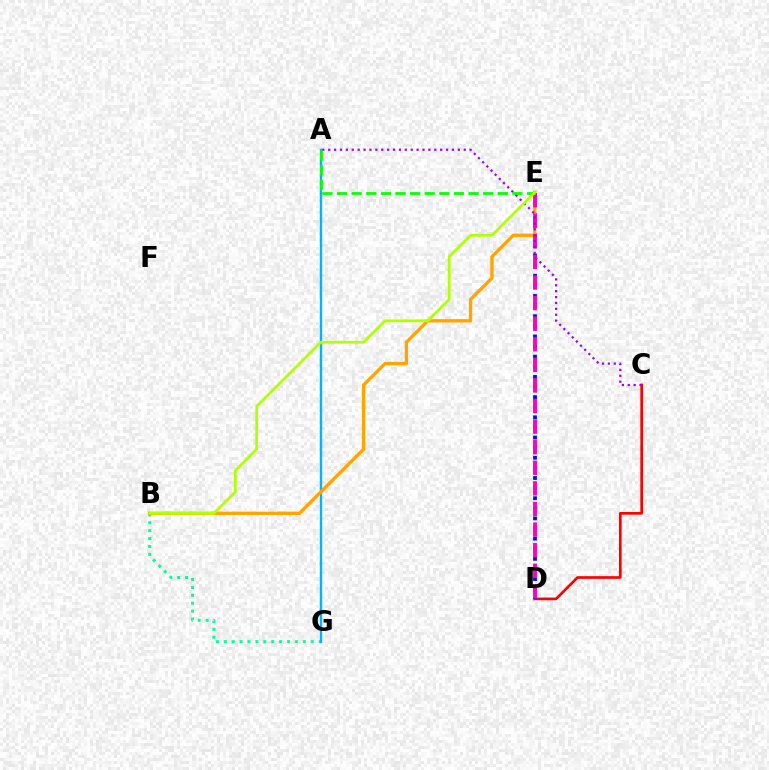{('B', 'G'): [{'color': '#00ff9d', 'line_style': 'dotted', 'thickness': 2.15}], ('A', 'G'): [{'color': '#00b5ff', 'line_style': 'solid', 'thickness': 1.72}], ('C', 'D'): [{'color': '#ff0000', 'line_style': 'solid', 'thickness': 1.93}], ('D', 'E'): [{'color': '#0010ff', 'line_style': 'dotted', 'thickness': 2.75}, {'color': '#ff00bd', 'line_style': 'dashed', 'thickness': 2.8}], ('B', 'E'): [{'color': '#ffa500', 'line_style': 'solid', 'thickness': 2.4}, {'color': '#b3ff00', 'line_style': 'solid', 'thickness': 1.99}], ('A', 'C'): [{'color': '#9b00ff', 'line_style': 'dotted', 'thickness': 1.6}], ('A', 'E'): [{'color': '#08ff00', 'line_style': 'dashed', 'thickness': 1.99}]}